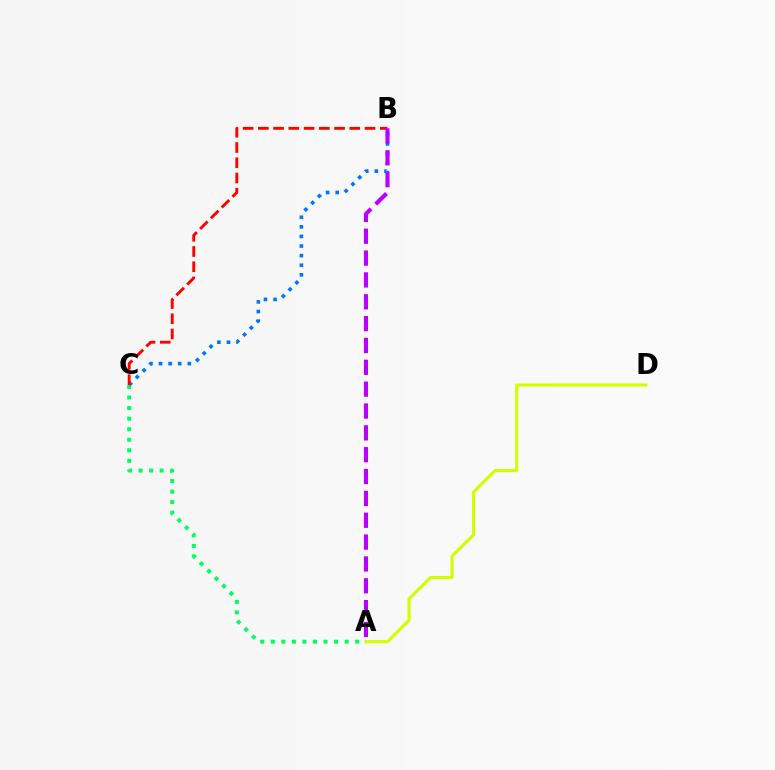{('A', 'C'): [{'color': '#00ff5c', 'line_style': 'dotted', 'thickness': 2.87}], ('B', 'C'): [{'color': '#0074ff', 'line_style': 'dotted', 'thickness': 2.61}, {'color': '#ff0000', 'line_style': 'dashed', 'thickness': 2.07}], ('A', 'D'): [{'color': '#d1ff00', 'line_style': 'solid', 'thickness': 2.24}], ('A', 'B'): [{'color': '#b900ff', 'line_style': 'dashed', 'thickness': 2.97}]}